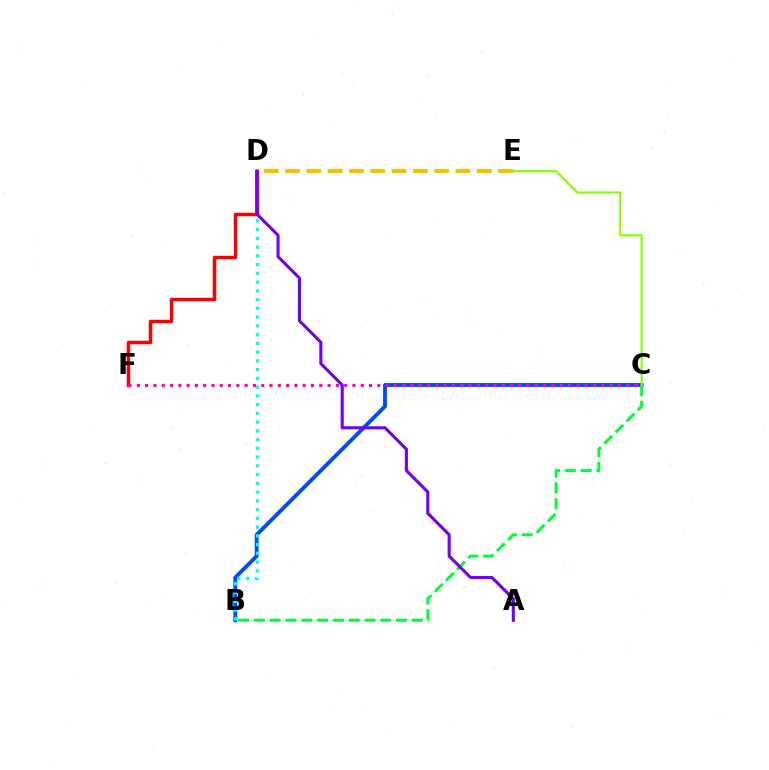{('B', 'C'): [{'color': '#004bff', 'line_style': 'solid', 'thickness': 2.78}, {'color': '#00ff39', 'line_style': 'dashed', 'thickness': 2.14}], ('B', 'D'): [{'color': '#00fff6', 'line_style': 'dotted', 'thickness': 2.38}], ('D', 'F'): [{'color': '#ff0000', 'line_style': 'solid', 'thickness': 2.49}], ('C', 'E'): [{'color': '#84ff00', 'line_style': 'solid', 'thickness': 1.54}], ('D', 'E'): [{'color': '#ffbd00', 'line_style': 'dashed', 'thickness': 2.89}], ('A', 'D'): [{'color': '#7200ff', 'line_style': 'solid', 'thickness': 2.22}], ('C', 'F'): [{'color': '#ff00cf', 'line_style': 'dotted', 'thickness': 2.25}]}